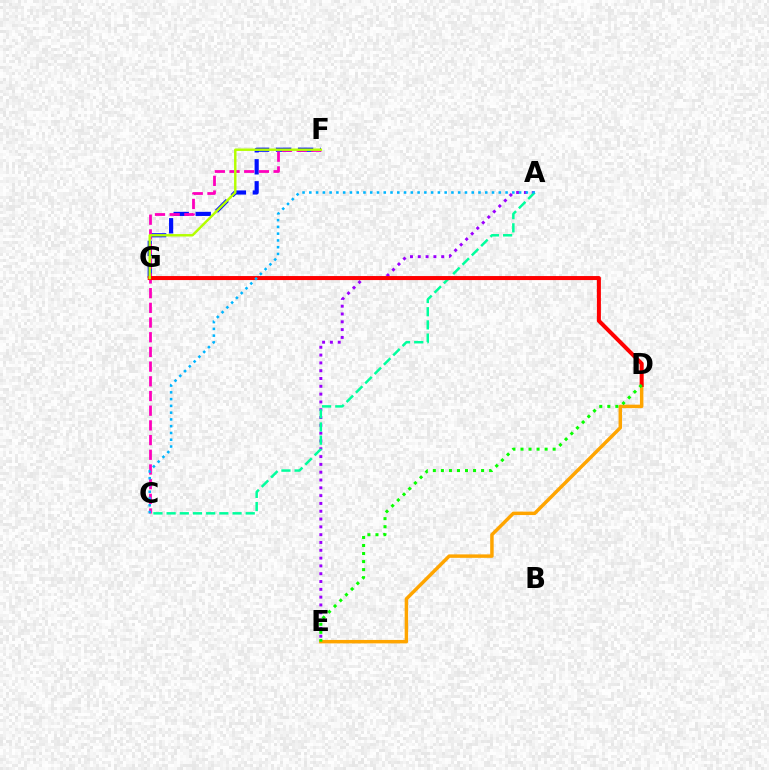{('A', 'E'): [{'color': '#9b00ff', 'line_style': 'dotted', 'thickness': 2.12}], ('F', 'G'): [{'color': '#0010ff', 'line_style': 'dashed', 'thickness': 2.99}, {'color': '#b3ff00', 'line_style': 'solid', 'thickness': 1.75}], ('C', 'F'): [{'color': '#ff00bd', 'line_style': 'dashed', 'thickness': 2.0}], ('D', 'E'): [{'color': '#ffa500', 'line_style': 'solid', 'thickness': 2.49}, {'color': '#08ff00', 'line_style': 'dotted', 'thickness': 2.18}], ('A', 'C'): [{'color': '#00ff9d', 'line_style': 'dashed', 'thickness': 1.79}, {'color': '#00b5ff', 'line_style': 'dotted', 'thickness': 1.84}], ('D', 'G'): [{'color': '#ff0000', 'line_style': 'solid', 'thickness': 2.9}]}